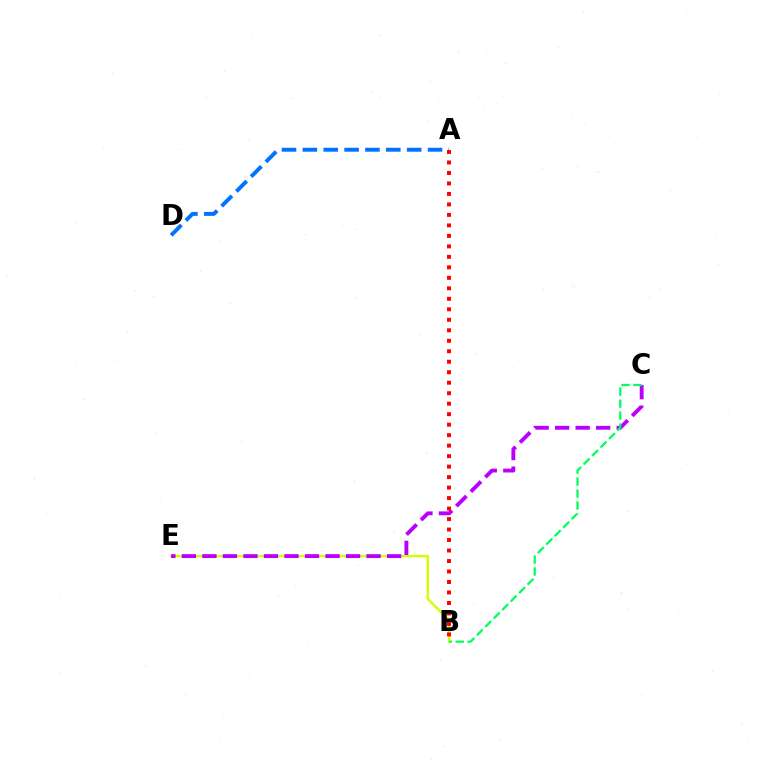{('B', 'E'): [{'color': '#d1ff00', 'line_style': 'solid', 'thickness': 1.73}], ('A', 'D'): [{'color': '#0074ff', 'line_style': 'dashed', 'thickness': 2.83}], ('C', 'E'): [{'color': '#b900ff', 'line_style': 'dashed', 'thickness': 2.79}], ('A', 'B'): [{'color': '#ff0000', 'line_style': 'dotted', 'thickness': 2.85}], ('B', 'C'): [{'color': '#00ff5c', 'line_style': 'dashed', 'thickness': 1.62}]}